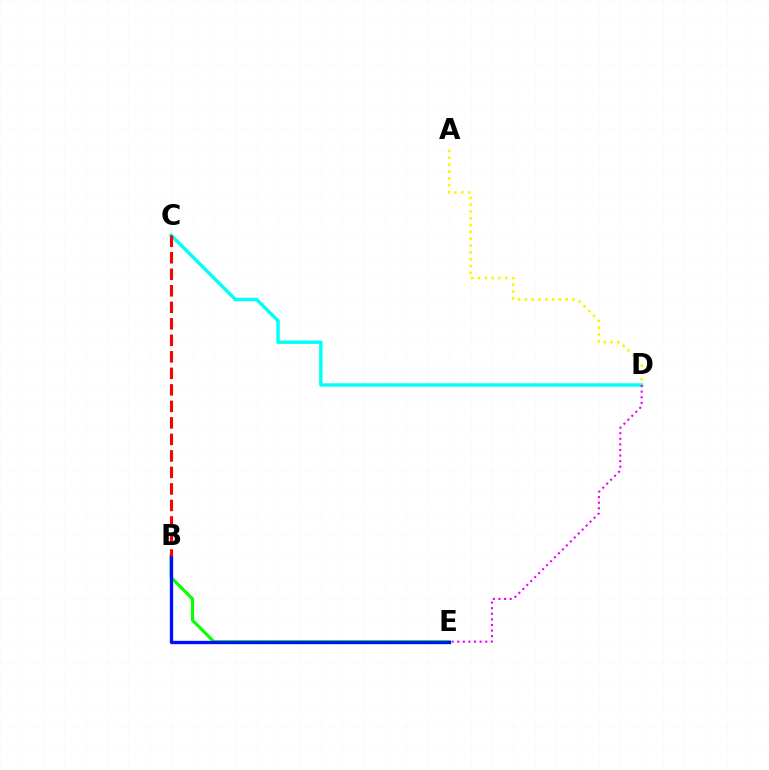{('B', 'E'): [{'color': '#08ff00', 'line_style': 'solid', 'thickness': 2.24}, {'color': '#0010ff', 'line_style': 'solid', 'thickness': 2.39}], ('C', 'D'): [{'color': '#00fff6', 'line_style': 'solid', 'thickness': 2.47}], ('A', 'D'): [{'color': '#fcf500', 'line_style': 'dotted', 'thickness': 1.85}], ('D', 'E'): [{'color': '#ee00ff', 'line_style': 'dotted', 'thickness': 1.52}], ('B', 'C'): [{'color': '#ff0000', 'line_style': 'dashed', 'thickness': 2.24}]}